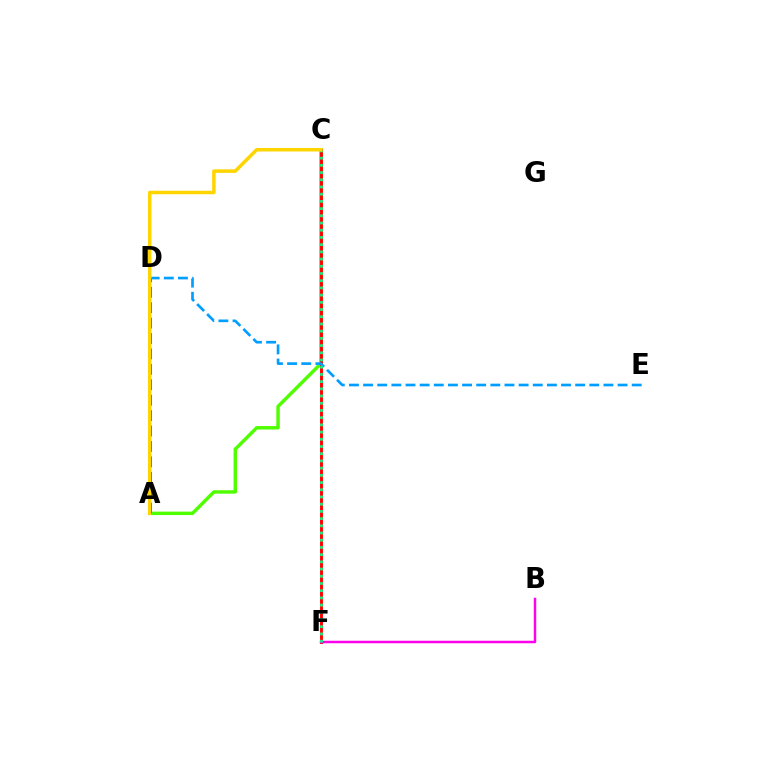{('A', 'C'): [{'color': '#4fff00', 'line_style': 'solid', 'thickness': 2.47}, {'color': '#ffd500', 'line_style': 'solid', 'thickness': 2.53}], ('C', 'F'): [{'color': '#ff0000', 'line_style': 'solid', 'thickness': 2.09}, {'color': '#00ff86', 'line_style': 'dotted', 'thickness': 1.96}], ('B', 'F'): [{'color': '#ff00ed', 'line_style': 'solid', 'thickness': 1.77}], ('D', 'E'): [{'color': '#009eff', 'line_style': 'dashed', 'thickness': 1.92}], ('A', 'D'): [{'color': '#3700ff', 'line_style': 'dashed', 'thickness': 2.09}]}